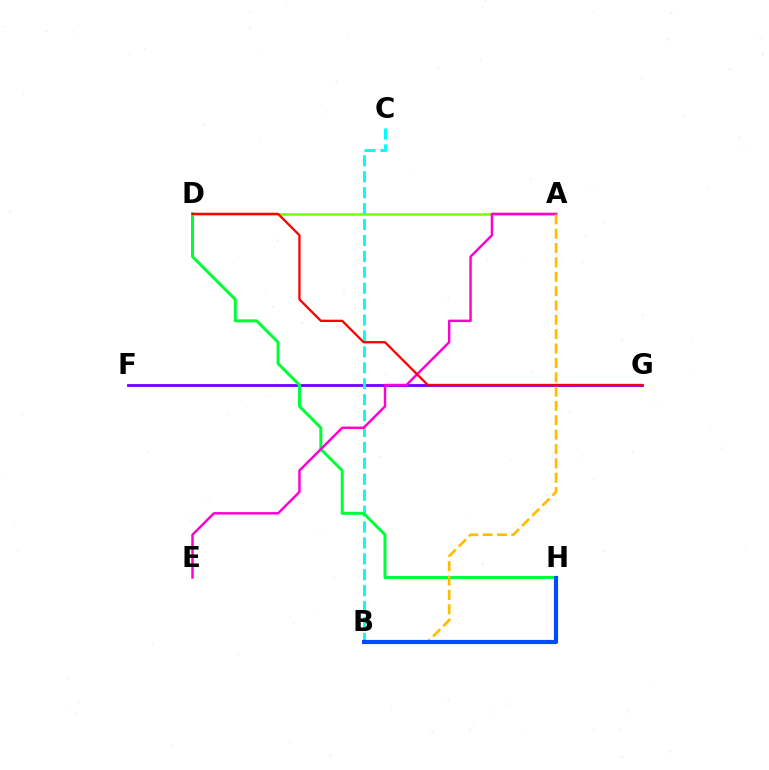{('A', 'D'): [{'color': '#84ff00', 'line_style': 'solid', 'thickness': 1.9}], ('F', 'G'): [{'color': '#7200ff', 'line_style': 'solid', 'thickness': 2.02}], ('B', 'C'): [{'color': '#00fff6', 'line_style': 'dashed', 'thickness': 2.16}], ('D', 'H'): [{'color': '#00ff39', 'line_style': 'solid', 'thickness': 2.16}], ('A', 'E'): [{'color': '#ff00cf', 'line_style': 'solid', 'thickness': 1.76}], ('A', 'B'): [{'color': '#ffbd00', 'line_style': 'dashed', 'thickness': 1.95}], ('D', 'G'): [{'color': '#ff0000', 'line_style': 'solid', 'thickness': 1.65}], ('B', 'H'): [{'color': '#004bff', 'line_style': 'solid', 'thickness': 2.99}]}